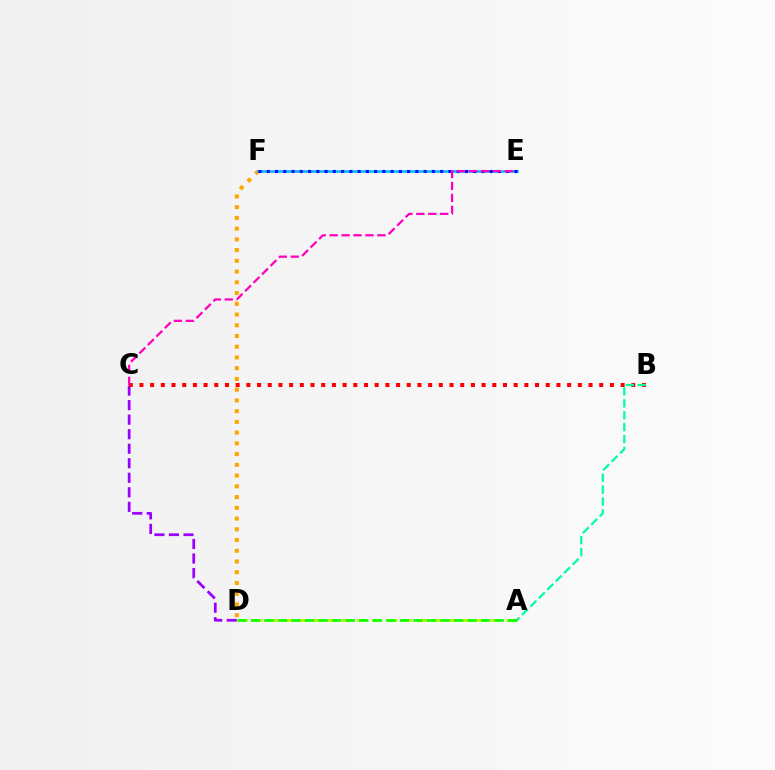{('C', 'D'): [{'color': '#9b00ff', 'line_style': 'dashed', 'thickness': 1.97}], ('D', 'F'): [{'color': '#ffa500', 'line_style': 'dotted', 'thickness': 2.92}], ('E', 'F'): [{'color': '#00b5ff', 'line_style': 'solid', 'thickness': 1.8}, {'color': '#0010ff', 'line_style': 'dotted', 'thickness': 2.24}], ('B', 'C'): [{'color': '#ff0000', 'line_style': 'dotted', 'thickness': 2.91}], ('A', 'D'): [{'color': '#b3ff00', 'line_style': 'dashed', 'thickness': 2.03}, {'color': '#08ff00', 'line_style': 'dashed', 'thickness': 1.84}], ('A', 'B'): [{'color': '#00ff9d', 'line_style': 'dashed', 'thickness': 1.62}], ('C', 'E'): [{'color': '#ff00bd', 'line_style': 'dashed', 'thickness': 1.62}]}